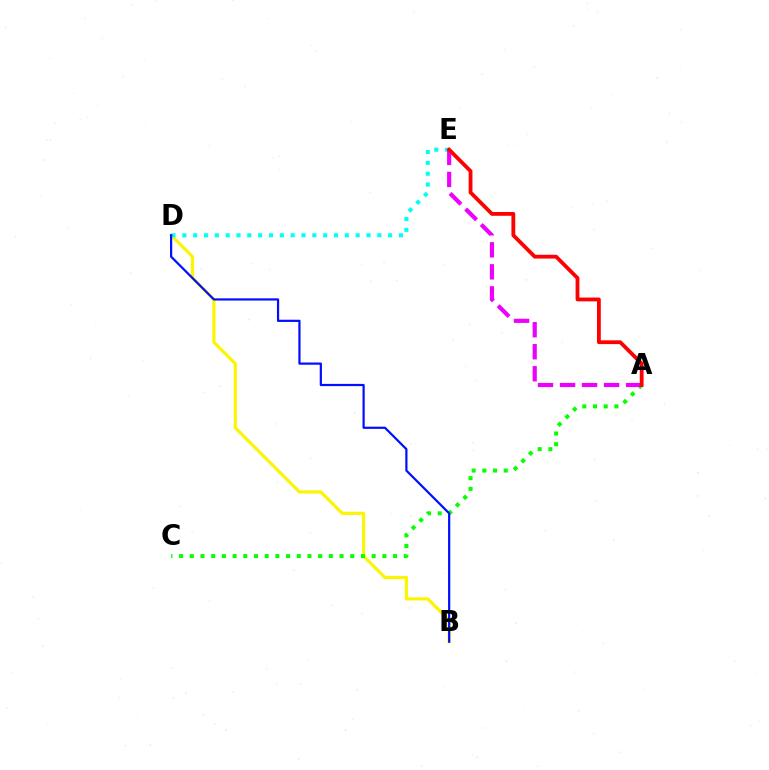{('B', 'D'): [{'color': '#fcf500', 'line_style': 'solid', 'thickness': 2.27}, {'color': '#0010ff', 'line_style': 'solid', 'thickness': 1.59}], ('D', 'E'): [{'color': '#00fff6', 'line_style': 'dotted', 'thickness': 2.94}], ('A', 'C'): [{'color': '#08ff00', 'line_style': 'dotted', 'thickness': 2.91}], ('A', 'E'): [{'color': '#ee00ff', 'line_style': 'dashed', 'thickness': 2.99}, {'color': '#ff0000', 'line_style': 'solid', 'thickness': 2.74}]}